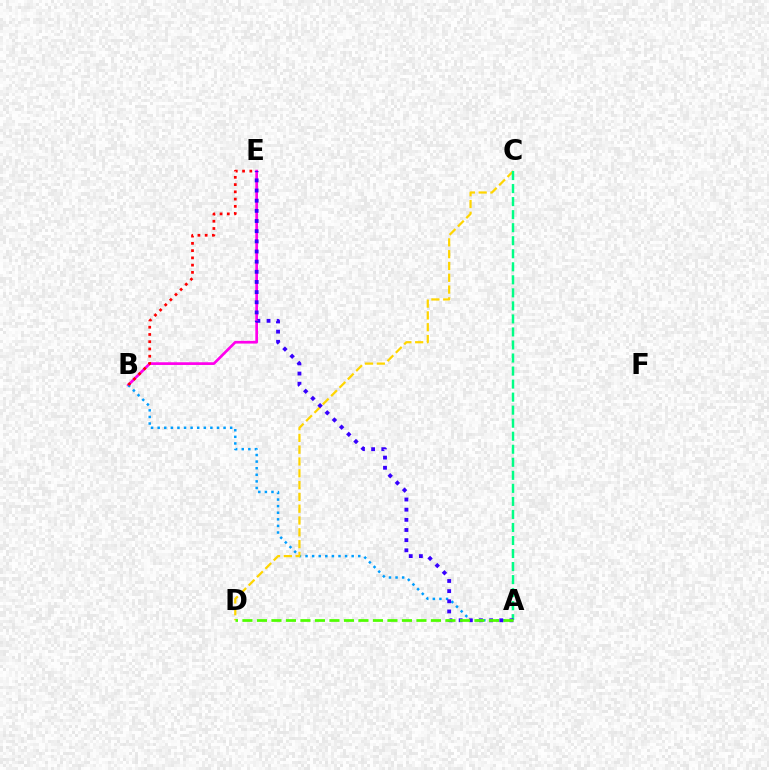{('B', 'E'): [{'color': '#ff00ed', 'line_style': 'solid', 'thickness': 1.95}, {'color': '#ff0000', 'line_style': 'dotted', 'thickness': 1.97}], ('A', 'B'): [{'color': '#009eff', 'line_style': 'dotted', 'thickness': 1.79}], ('C', 'D'): [{'color': '#ffd500', 'line_style': 'dashed', 'thickness': 1.6}], ('A', 'C'): [{'color': '#00ff86', 'line_style': 'dashed', 'thickness': 1.77}], ('A', 'E'): [{'color': '#3700ff', 'line_style': 'dotted', 'thickness': 2.76}], ('A', 'D'): [{'color': '#4fff00', 'line_style': 'dashed', 'thickness': 1.97}]}